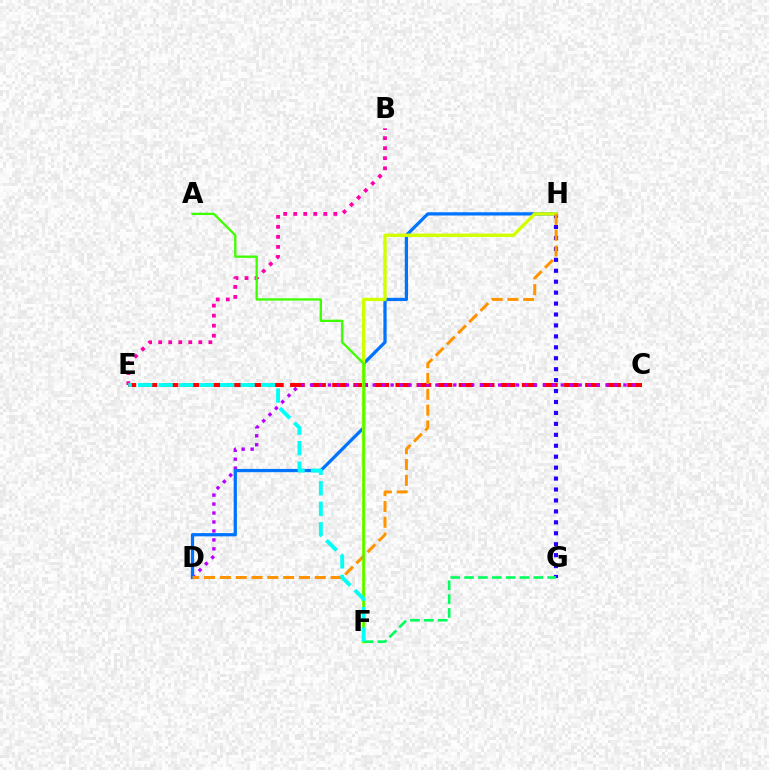{('G', 'H'): [{'color': '#2500ff', 'line_style': 'dotted', 'thickness': 2.97}], ('C', 'E'): [{'color': '#ff0000', 'line_style': 'dashed', 'thickness': 2.86}], ('C', 'D'): [{'color': '#b900ff', 'line_style': 'dotted', 'thickness': 2.43}], ('D', 'H'): [{'color': '#0074ff', 'line_style': 'solid', 'thickness': 2.34}, {'color': '#ff9400', 'line_style': 'dashed', 'thickness': 2.15}], ('F', 'H'): [{'color': '#d1ff00', 'line_style': 'solid', 'thickness': 2.42}], ('F', 'G'): [{'color': '#00ff5c', 'line_style': 'dashed', 'thickness': 1.88}], ('B', 'E'): [{'color': '#ff00ac', 'line_style': 'dotted', 'thickness': 2.73}], ('A', 'F'): [{'color': '#3dff00', 'line_style': 'solid', 'thickness': 1.66}], ('E', 'F'): [{'color': '#00fff6', 'line_style': 'dashed', 'thickness': 2.78}]}